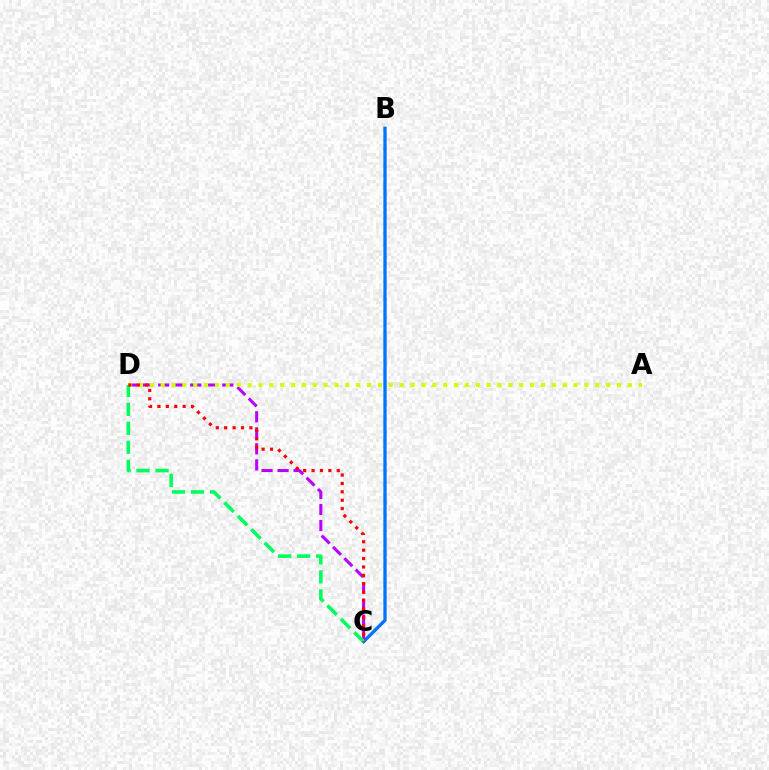{('B', 'C'): [{'color': '#0074ff', 'line_style': 'solid', 'thickness': 2.38}], ('C', 'D'): [{'color': '#b900ff', 'line_style': 'dashed', 'thickness': 2.18}, {'color': '#00ff5c', 'line_style': 'dashed', 'thickness': 2.58}, {'color': '#ff0000', 'line_style': 'dotted', 'thickness': 2.28}], ('A', 'D'): [{'color': '#d1ff00', 'line_style': 'dotted', 'thickness': 2.95}]}